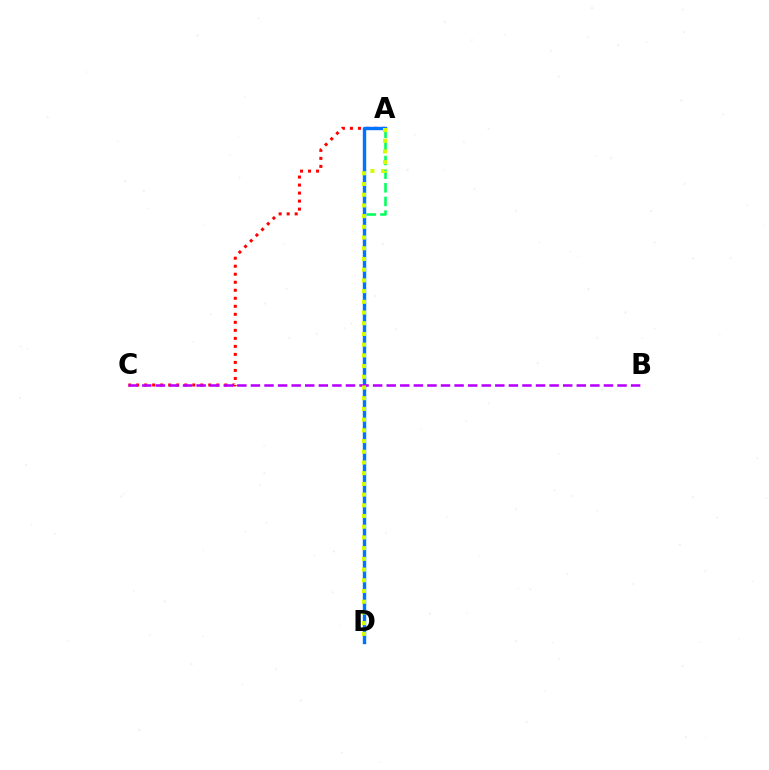{('A', 'D'): [{'color': '#00ff5c', 'line_style': 'dashed', 'thickness': 1.85}, {'color': '#0074ff', 'line_style': 'solid', 'thickness': 2.45}, {'color': '#d1ff00', 'line_style': 'dotted', 'thickness': 2.91}], ('A', 'C'): [{'color': '#ff0000', 'line_style': 'dotted', 'thickness': 2.18}], ('B', 'C'): [{'color': '#b900ff', 'line_style': 'dashed', 'thickness': 1.84}]}